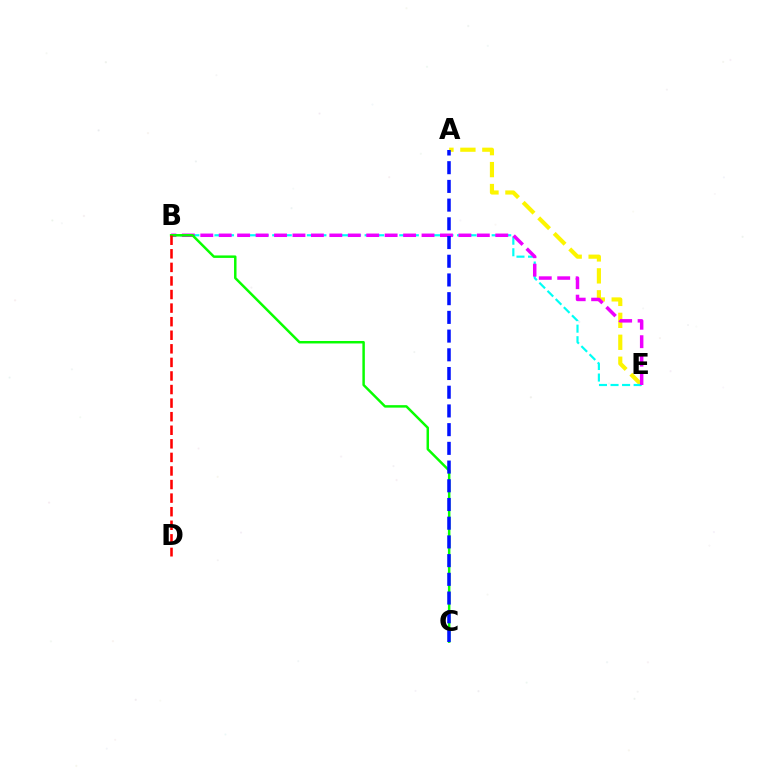{('A', 'E'): [{'color': '#fcf500', 'line_style': 'dashed', 'thickness': 2.98}], ('B', 'E'): [{'color': '#00fff6', 'line_style': 'dashed', 'thickness': 1.57}, {'color': '#ee00ff', 'line_style': 'dashed', 'thickness': 2.5}], ('B', 'C'): [{'color': '#08ff00', 'line_style': 'solid', 'thickness': 1.78}], ('B', 'D'): [{'color': '#ff0000', 'line_style': 'dashed', 'thickness': 1.84}], ('A', 'C'): [{'color': '#0010ff', 'line_style': 'dashed', 'thickness': 2.54}]}